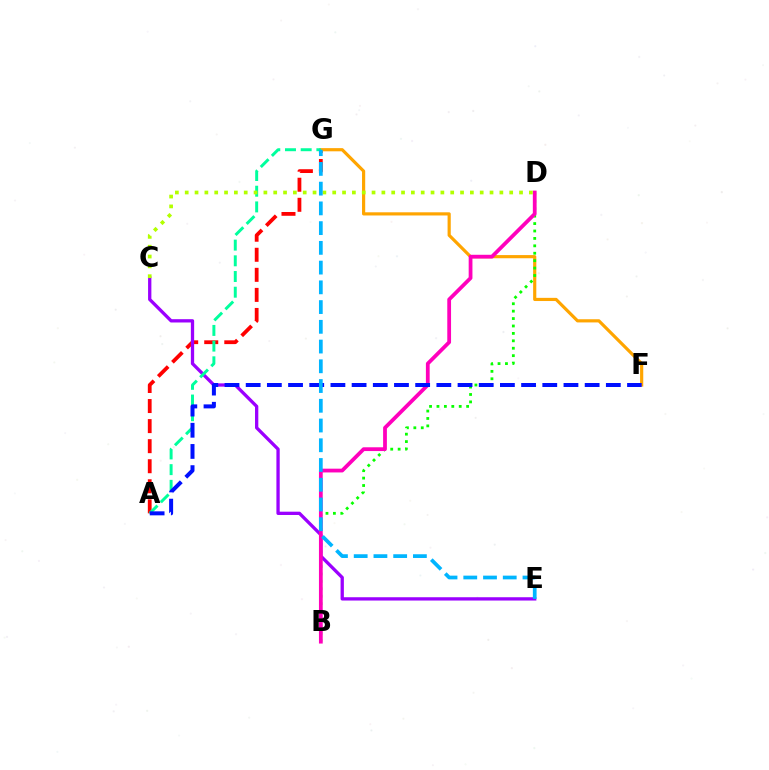{('A', 'G'): [{'color': '#ff0000', 'line_style': 'dashed', 'thickness': 2.72}, {'color': '#00ff9d', 'line_style': 'dashed', 'thickness': 2.13}], ('F', 'G'): [{'color': '#ffa500', 'line_style': 'solid', 'thickness': 2.29}], ('B', 'D'): [{'color': '#08ff00', 'line_style': 'dotted', 'thickness': 2.02}, {'color': '#ff00bd', 'line_style': 'solid', 'thickness': 2.71}], ('C', 'E'): [{'color': '#9b00ff', 'line_style': 'solid', 'thickness': 2.38}], ('A', 'F'): [{'color': '#0010ff', 'line_style': 'dashed', 'thickness': 2.88}], ('C', 'D'): [{'color': '#b3ff00', 'line_style': 'dotted', 'thickness': 2.67}], ('E', 'G'): [{'color': '#00b5ff', 'line_style': 'dashed', 'thickness': 2.68}]}